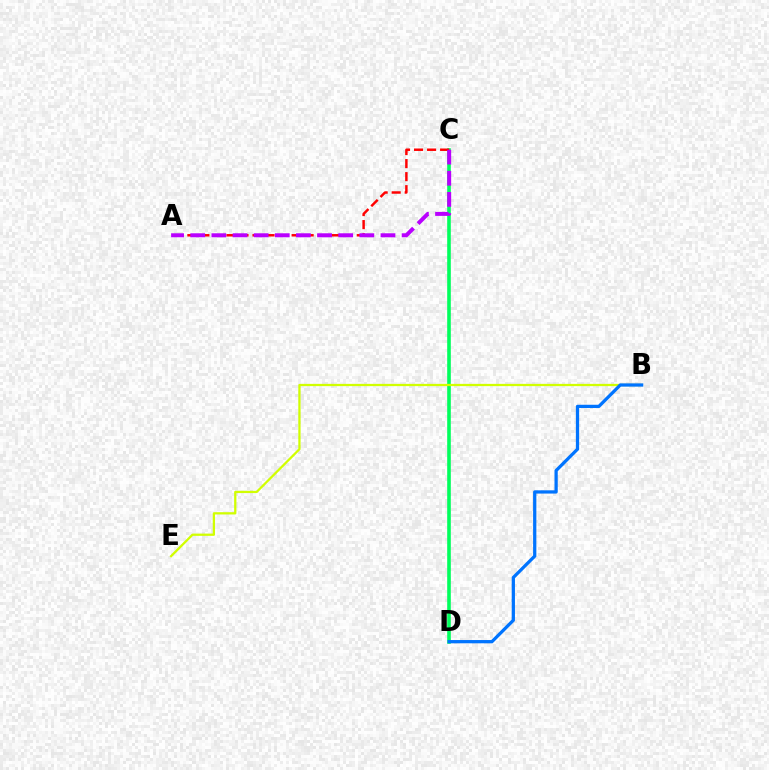{('C', 'D'): [{'color': '#00ff5c', 'line_style': 'solid', 'thickness': 2.6}], ('B', 'E'): [{'color': '#d1ff00', 'line_style': 'solid', 'thickness': 1.63}], ('A', 'C'): [{'color': '#ff0000', 'line_style': 'dashed', 'thickness': 1.77}, {'color': '#b900ff', 'line_style': 'dashed', 'thickness': 2.87}], ('B', 'D'): [{'color': '#0074ff', 'line_style': 'solid', 'thickness': 2.34}]}